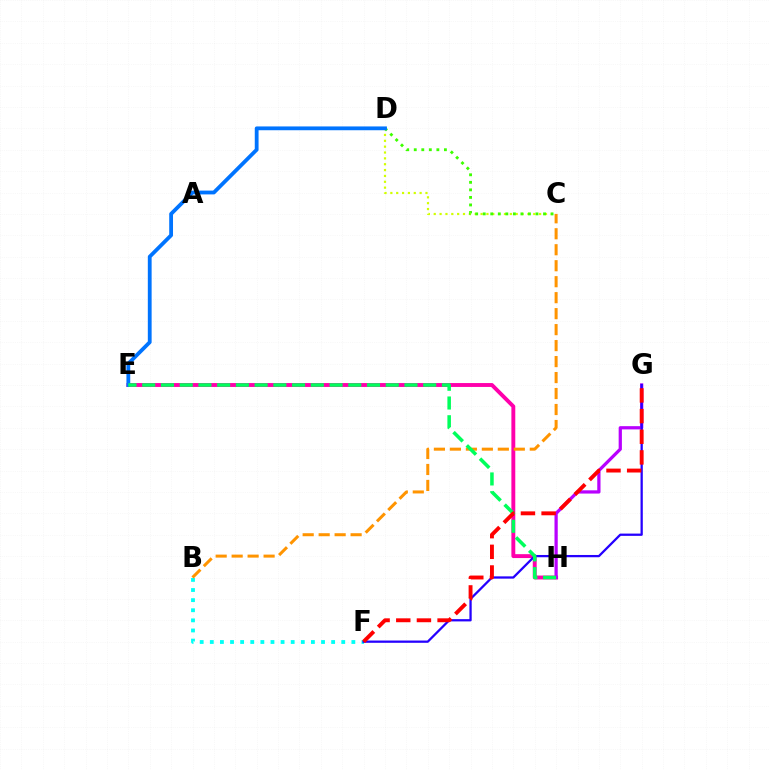{('E', 'H'): [{'color': '#ff00ac', 'line_style': 'solid', 'thickness': 2.8}, {'color': '#00ff5c', 'line_style': 'dashed', 'thickness': 2.54}], ('B', 'F'): [{'color': '#00fff6', 'line_style': 'dotted', 'thickness': 2.75}], ('G', 'H'): [{'color': '#b900ff', 'line_style': 'solid', 'thickness': 2.34}], ('C', 'D'): [{'color': '#d1ff00', 'line_style': 'dotted', 'thickness': 1.59}, {'color': '#3dff00', 'line_style': 'dotted', 'thickness': 2.05}], ('F', 'G'): [{'color': '#2500ff', 'line_style': 'solid', 'thickness': 1.64}, {'color': '#ff0000', 'line_style': 'dashed', 'thickness': 2.81}], ('B', 'C'): [{'color': '#ff9400', 'line_style': 'dashed', 'thickness': 2.17}], ('D', 'E'): [{'color': '#0074ff', 'line_style': 'solid', 'thickness': 2.74}]}